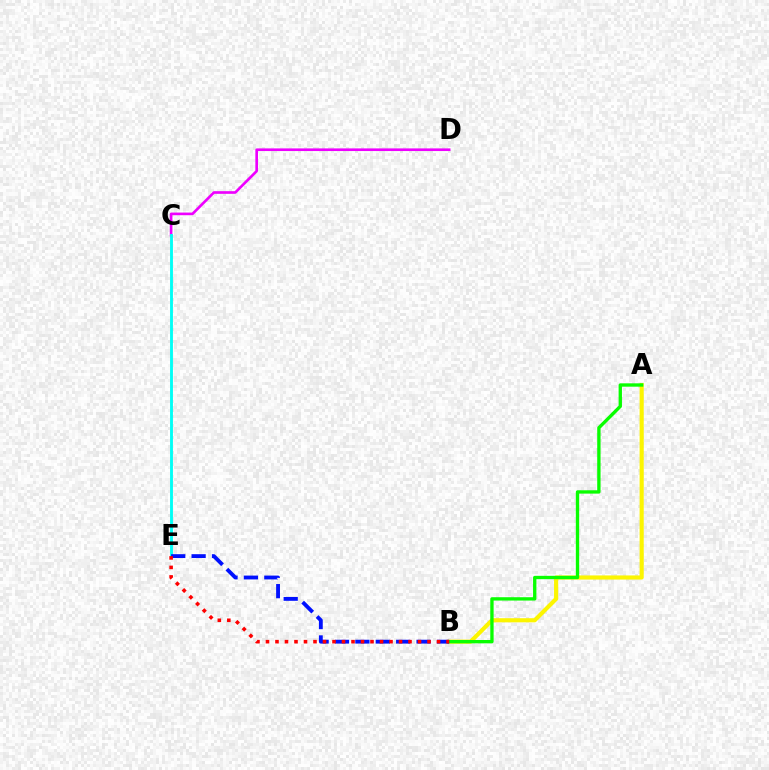{('A', 'B'): [{'color': '#fcf500', 'line_style': 'solid', 'thickness': 2.98}, {'color': '#08ff00', 'line_style': 'solid', 'thickness': 2.41}], ('C', 'D'): [{'color': '#ee00ff', 'line_style': 'solid', 'thickness': 1.9}], ('C', 'E'): [{'color': '#00fff6', 'line_style': 'solid', 'thickness': 2.06}], ('B', 'E'): [{'color': '#0010ff', 'line_style': 'dashed', 'thickness': 2.77}, {'color': '#ff0000', 'line_style': 'dotted', 'thickness': 2.58}]}